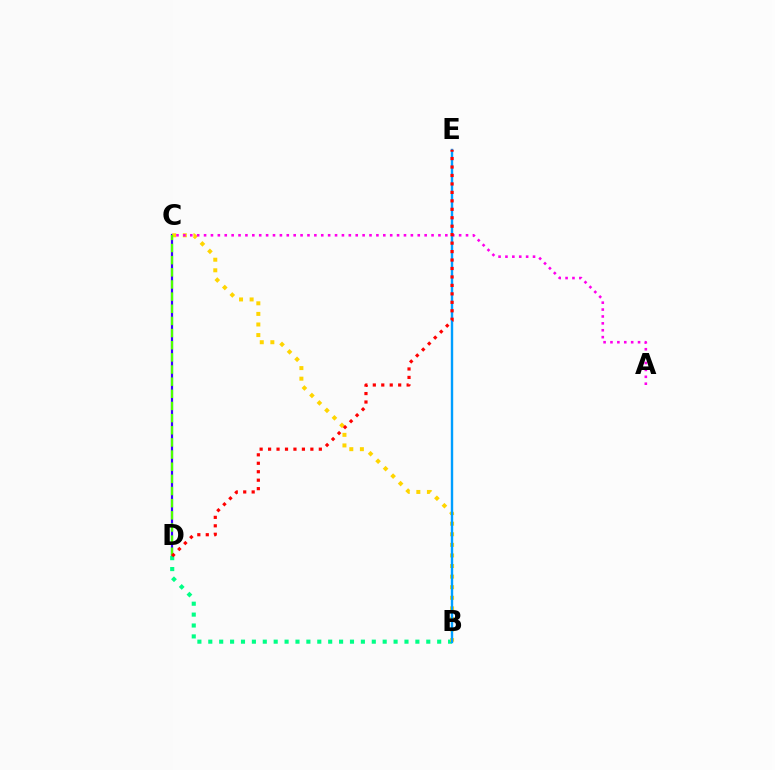{('C', 'D'): [{'color': '#3700ff', 'line_style': 'solid', 'thickness': 1.58}, {'color': '#4fff00', 'line_style': 'dashed', 'thickness': 1.65}], ('B', 'D'): [{'color': '#00ff86', 'line_style': 'dotted', 'thickness': 2.96}], ('B', 'C'): [{'color': '#ffd500', 'line_style': 'dotted', 'thickness': 2.88}], ('A', 'C'): [{'color': '#ff00ed', 'line_style': 'dotted', 'thickness': 1.87}], ('B', 'E'): [{'color': '#009eff', 'line_style': 'solid', 'thickness': 1.73}], ('D', 'E'): [{'color': '#ff0000', 'line_style': 'dotted', 'thickness': 2.3}]}